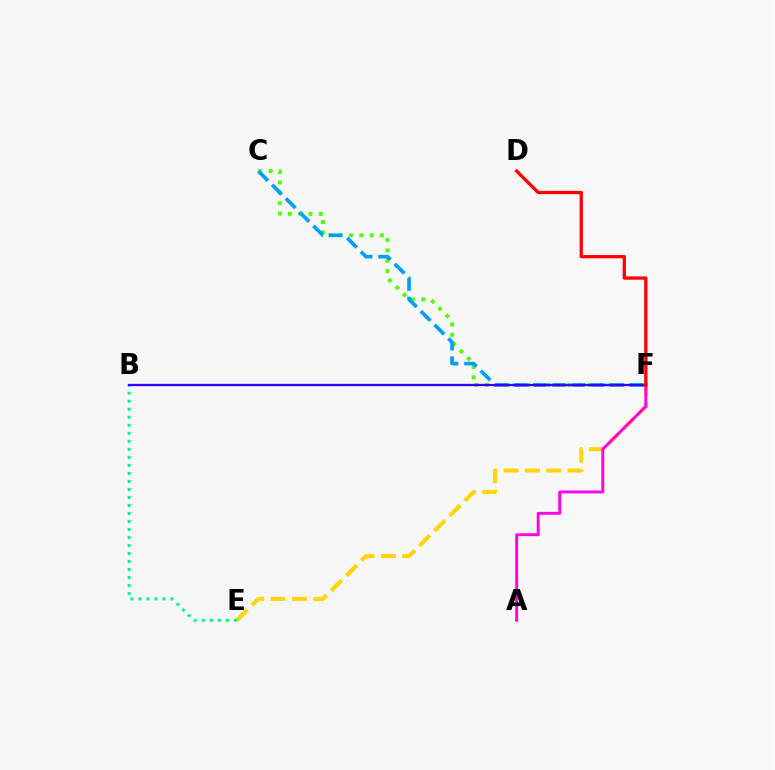{('E', 'F'): [{'color': '#ffd500', 'line_style': 'dashed', 'thickness': 2.9}], ('A', 'F'): [{'color': '#ff00ed', 'line_style': 'solid', 'thickness': 2.1}], ('C', 'F'): [{'color': '#4fff00', 'line_style': 'dotted', 'thickness': 2.8}, {'color': '#009eff', 'line_style': 'dashed', 'thickness': 2.64}], ('B', 'E'): [{'color': '#00ff86', 'line_style': 'dotted', 'thickness': 2.18}], ('B', 'F'): [{'color': '#3700ff', 'line_style': 'solid', 'thickness': 1.65}], ('D', 'F'): [{'color': '#ff0000', 'line_style': 'solid', 'thickness': 2.36}]}